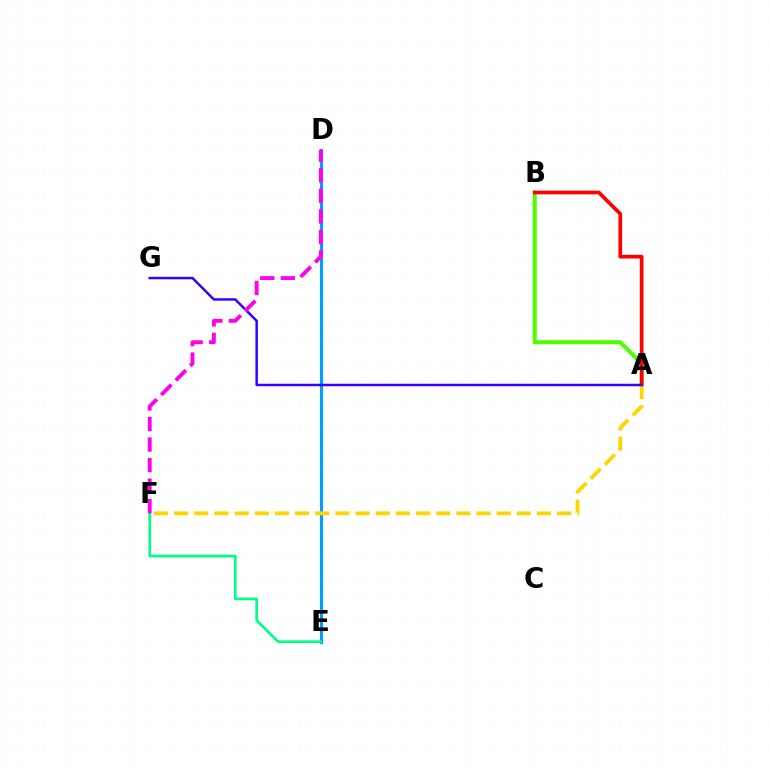{('A', 'B'): [{'color': '#4fff00', 'line_style': 'solid', 'thickness': 2.93}, {'color': '#ff0000', 'line_style': 'solid', 'thickness': 2.68}], ('D', 'E'): [{'color': '#009eff', 'line_style': 'solid', 'thickness': 2.25}], ('A', 'F'): [{'color': '#ffd500', 'line_style': 'dashed', 'thickness': 2.74}], ('A', 'G'): [{'color': '#3700ff', 'line_style': 'solid', 'thickness': 1.79}], ('E', 'F'): [{'color': '#00ff86', 'line_style': 'solid', 'thickness': 1.92}], ('D', 'F'): [{'color': '#ff00ed', 'line_style': 'dashed', 'thickness': 2.79}]}